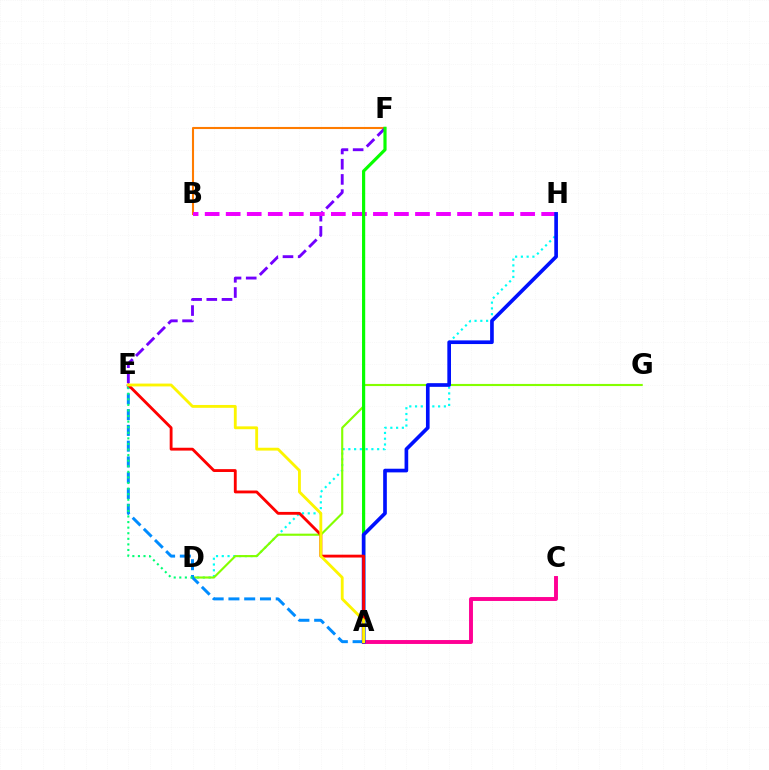{('D', 'H'): [{'color': '#00fff6', 'line_style': 'dotted', 'thickness': 1.57}], ('B', 'F'): [{'color': '#ff7c00', 'line_style': 'solid', 'thickness': 1.51}], ('D', 'G'): [{'color': '#84ff00', 'line_style': 'solid', 'thickness': 1.54}], ('E', 'F'): [{'color': '#7200ff', 'line_style': 'dashed', 'thickness': 2.07}], ('A', 'C'): [{'color': '#ff0094', 'line_style': 'solid', 'thickness': 2.82}], ('A', 'E'): [{'color': '#008cff', 'line_style': 'dashed', 'thickness': 2.14}, {'color': '#ff0000', 'line_style': 'solid', 'thickness': 2.05}, {'color': '#fcf500', 'line_style': 'solid', 'thickness': 2.04}], ('D', 'E'): [{'color': '#00ff74', 'line_style': 'dotted', 'thickness': 1.52}], ('B', 'H'): [{'color': '#ee00ff', 'line_style': 'dashed', 'thickness': 2.86}], ('A', 'F'): [{'color': '#08ff00', 'line_style': 'solid', 'thickness': 2.28}], ('A', 'H'): [{'color': '#0010ff', 'line_style': 'solid', 'thickness': 2.64}]}